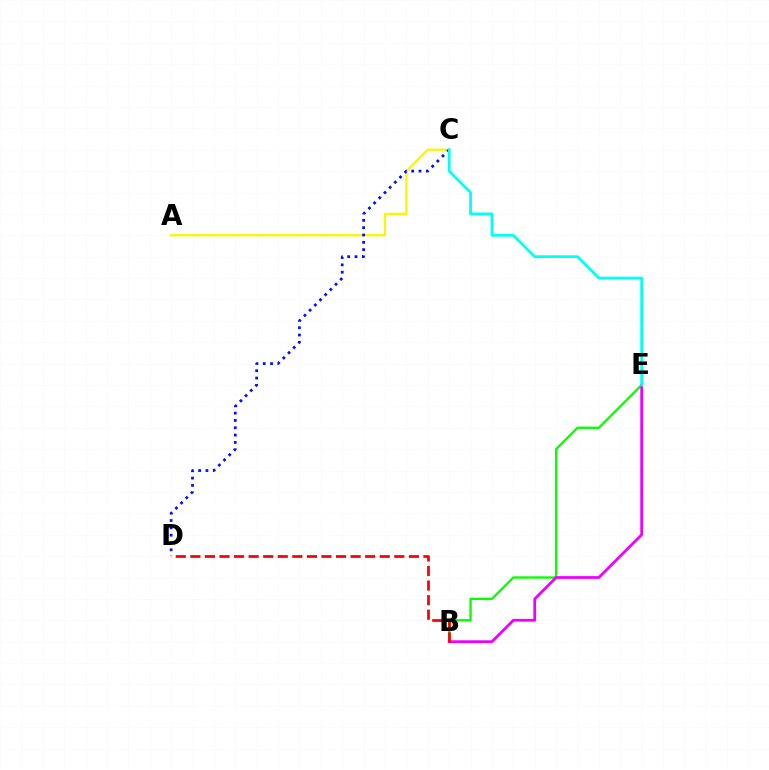{('B', 'E'): [{'color': '#08ff00', 'line_style': 'solid', 'thickness': 1.69}, {'color': '#ee00ff', 'line_style': 'solid', 'thickness': 1.99}], ('A', 'C'): [{'color': '#fcf500', 'line_style': 'solid', 'thickness': 1.61}], ('C', 'D'): [{'color': '#0010ff', 'line_style': 'dotted', 'thickness': 1.99}], ('C', 'E'): [{'color': '#00fff6', 'line_style': 'solid', 'thickness': 1.99}], ('B', 'D'): [{'color': '#ff0000', 'line_style': 'dashed', 'thickness': 1.98}]}